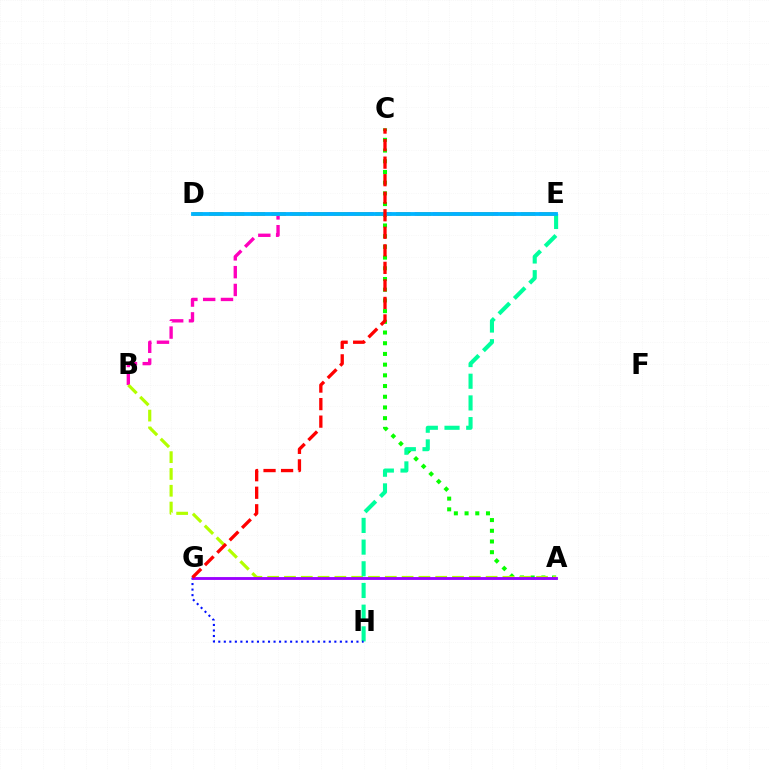{('B', 'E'): [{'color': '#ff00bd', 'line_style': 'dashed', 'thickness': 2.42}], ('A', 'C'): [{'color': '#08ff00', 'line_style': 'dotted', 'thickness': 2.91}], ('D', 'E'): [{'color': '#ffa500', 'line_style': 'dashed', 'thickness': 2.82}, {'color': '#00b5ff', 'line_style': 'solid', 'thickness': 2.75}], ('A', 'B'): [{'color': '#b3ff00', 'line_style': 'dashed', 'thickness': 2.28}], ('E', 'H'): [{'color': '#00ff9d', 'line_style': 'dashed', 'thickness': 2.95}], ('G', 'H'): [{'color': '#0010ff', 'line_style': 'dotted', 'thickness': 1.5}], ('A', 'G'): [{'color': '#9b00ff', 'line_style': 'solid', 'thickness': 2.05}], ('C', 'G'): [{'color': '#ff0000', 'line_style': 'dashed', 'thickness': 2.38}]}